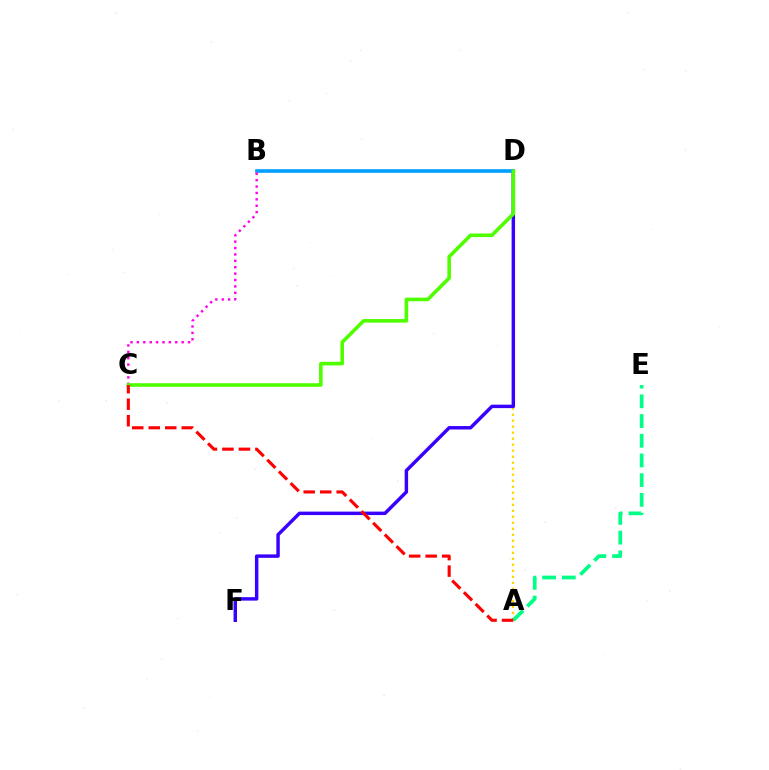{('A', 'D'): [{'color': '#ffd500', 'line_style': 'dotted', 'thickness': 1.63}], ('D', 'F'): [{'color': '#3700ff', 'line_style': 'solid', 'thickness': 2.48}], ('B', 'D'): [{'color': '#009eff', 'line_style': 'solid', 'thickness': 2.62}], ('B', 'C'): [{'color': '#ff00ed', 'line_style': 'dotted', 'thickness': 1.74}], ('A', 'E'): [{'color': '#00ff86', 'line_style': 'dashed', 'thickness': 2.68}], ('C', 'D'): [{'color': '#4fff00', 'line_style': 'solid', 'thickness': 2.59}], ('A', 'C'): [{'color': '#ff0000', 'line_style': 'dashed', 'thickness': 2.24}]}